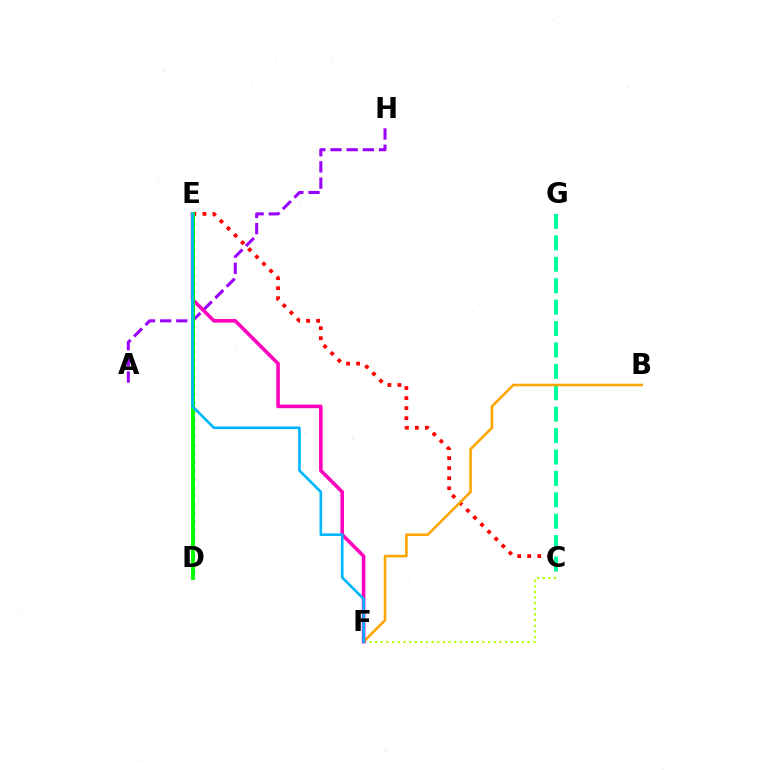{('A', 'H'): [{'color': '#9b00ff', 'line_style': 'dashed', 'thickness': 2.2}], ('C', 'F'): [{'color': '#b3ff00', 'line_style': 'dotted', 'thickness': 1.53}], ('C', 'E'): [{'color': '#ff0000', 'line_style': 'dotted', 'thickness': 2.73}], ('C', 'G'): [{'color': '#00ff9d', 'line_style': 'dashed', 'thickness': 2.91}], ('B', 'F'): [{'color': '#ffa500', 'line_style': 'solid', 'thickness': 1.85}], ('E', 'F'): [{'color': '#ff00bd', 'line_style': 'solid', 'thickness': 2.57}, {'color': '#00b5ff', 'line_style': 'solid', 'thickness': 1.9}], ('D', 'E'): [{'color': '#0010ff', 'line_style': 'dotted', 'thickness': 2.31}, {'color': '#08ff00', 'line_style': 'solid', 'thickness': 2.81}]}